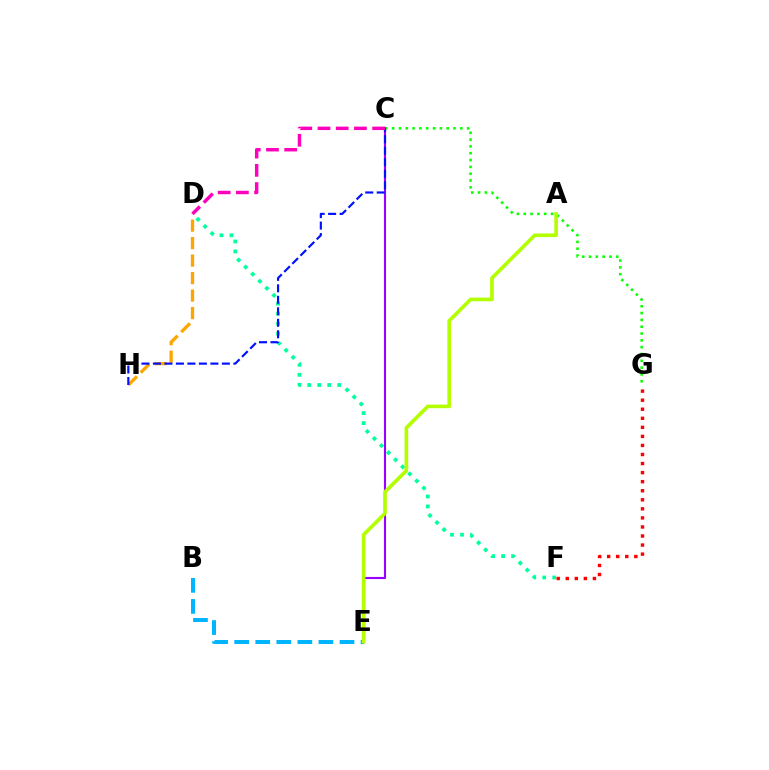{('D', 'H'): [{'color': '#ffa500', 'line_style': 'dashed', 'thickness': 2.38}], ('D', 'F'): [{'color': '#00ff9d', 'line_style': 'dotted', 'thickness': 2.72}], ('C', 'G'): [{'color': '#08ff00', 'line_style': 'dotted', 'thickness': 1.85}], ('C', 'E'): [{'color': '#9b00ff', 'line_style': 'solid', 'thickness': 1.52}], ('F', 'G'): [{'color': '#ff0000', 'line_style': 'dotted', 'thickness': 2.46}], ('B', 'E'): [{'color': '#00b5ff', 'line_style': 'dashed', 'thickness': 2.86}], ('C', 'H'): [{'color': '#0010ff', 'line_style': 'dashed', 'thickness': 1.56}], ('A', 'E'): [{'color': '#b3ff00', 'line_style': 'solid', 'thickness': 2.62}], ('C', 'D'): [{'color': '#ff00bd', 'line_style': 'dashed', 'thickness': 2.48}]}